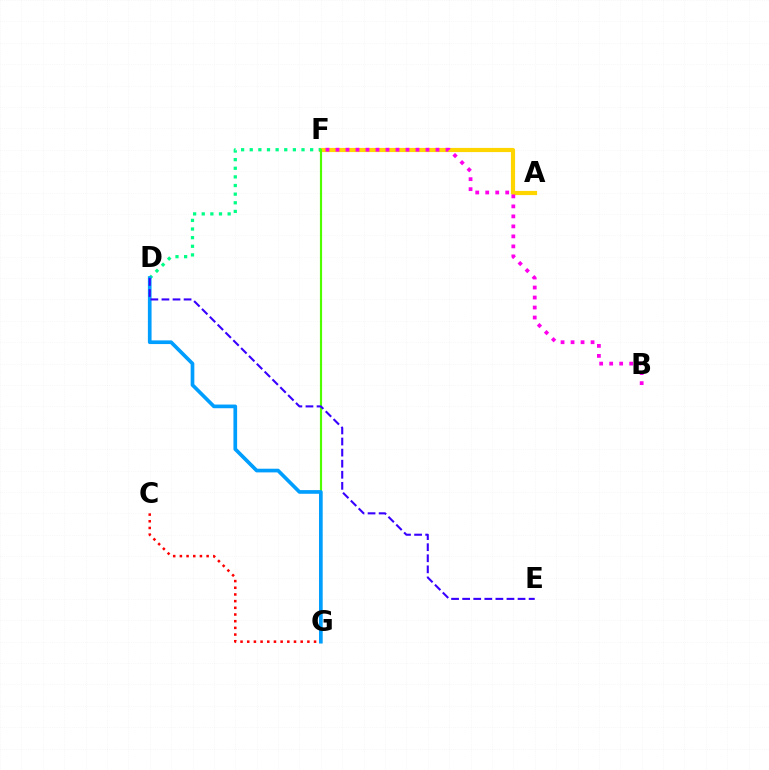{('A', 'F'): [{'color': '#ffd500', 'line_style': 'solid', 'thickness': 3.0}], ('B', 'F'): [{'color': '#ff00ed', 'line_style': 'dotted', 'thickness': 2.72}], ('D', 'F'): [{'color': '#00ff86', 'line_style': 'dotted', 'thickness': 2.34}], ('C', 'G'): [{'color': '#ff0000', 'line_style': 'dotted', 'thickness': 1.82}], ('F', 'G'): [{'color': '#4fff00', 'line_style': 'solid', 'thickness': 1.56}], ('D', 'G'): [{'color': '#009eff', 'line_style': 'solid', 'thickness': 2.65}], ('D', 'E'): [{'color': '#3700ff', 'line_style': 'dashed', 'thickness': 1.5}]}